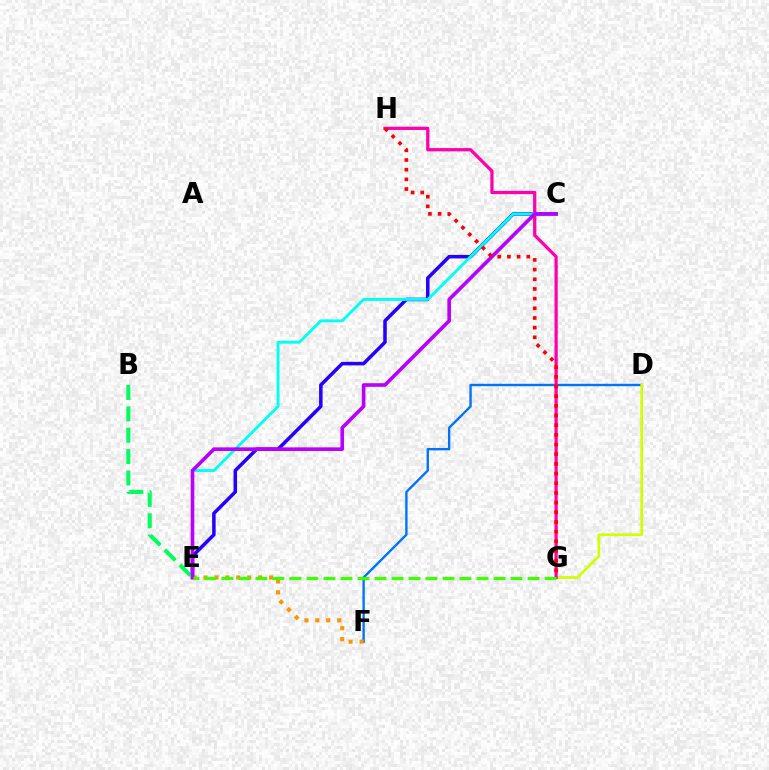{('D', 'F'): [{'color': '#0074ff', 'line_style': 'solid', 'thickness': 1.71}], ('C', 'E'): [{'color': '#2500ff', 'line_style': 'solid', 'thickness': 2.53}, {'color': '#00fff6', 'line_style': 'solid', 'thickness': 2.08}, {'color': '#b900ff', 'line_style': 'solid', 'thickness': 2.61}], ('E', 'F'): [{'color': '#ff9400', 'line_style': 'dotted', 'thickness': 2.97}], ('D', 'G'): [{'color': '#d1ff00', 'line_style': 'solid', 'thickness': 1.92}], ('B', 'E'): [{'color': '#00ff5c', 'line_style': 'dashed', 'thickness': 2.91}], ('G', 'H'): [{'color': '#ff00ac', 'line_style': 'solid', 'thickness': 2.34}, {'color': '#ff0000', 'line_style': 'dotted', 'thickness': 2.63}], ('E', 'G'): [{'color': '#3dff00', 'line_style': 'dashed', 'thickness': 2.31}]}